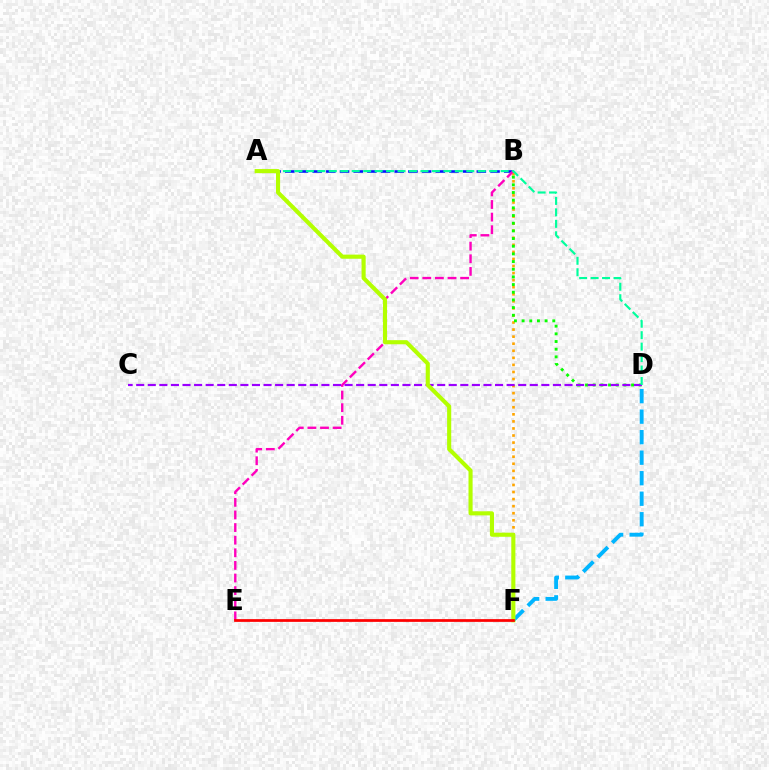{('B', 'F'): [{'color': '#ffa500', 'line_style': 'dotted', 'thickness': 1.92}], ('A', 'B'): [{'color': '#0010ff', 'line_style': 'dashed', 'thickness': 1.86}], ('B', 'E'): [{'color': '#ff00bd', 'line_style': 'dashed', 'thickness': 1.71}], ('D', 'F'): [{'color': '#00b5ff', 'line_style': 'dashed', 'thickness': 2.79}], ('B', 'D'): [{'color': '#08ff00', 'line_style': 'dotted', 'thickness': 2.08}], ('C', 'D'): [{'color': '#9b00ff', 'line_style': 'dashed', 'thickness': 1.57}], ('A', 'D'): [{'color': '#00ff9d', 'line_style': 'dashed', 'thickness': 1.56}], ('A', 'F'): [{'color': '#b3ff00', 'line_style': 'solid', 'thickness': 2.95}], ('E', 'F'): [{'color': '#ff0000', 'line_style': 'solid', 'thickness': 1.97}]}